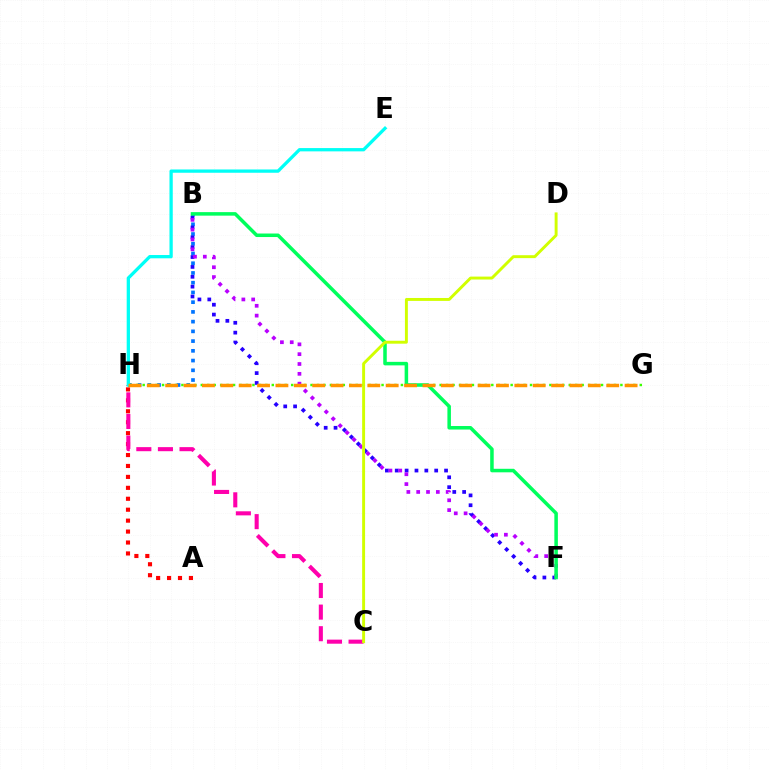{('B', 'H'): [{'color': '#0074ff', 'line_style': 'dotted', 'thickness': 2.64}], ('A', 'H'): [{'color': '#ff0000', 'line_style': 'dotted', 'thickness': 2.97}], ('C', 'H'): [{'color': '#ff00ac', 'line_style': 'dashed', 'thickness': 2.93}], ('E', 'H'): [{'color': '#00fff6', 'line_style': 'solid', 'thickness': 2.36}], ('G', 'H'): [{'color': '#3dff00', 'line_style': 'dotted', 'thickness': 1.75}, {'color': '#ff9400', 'line_style': 'dashed', 'thickness': 2.5}], ('B', 'F'): [{'color': '#2500ff', 'line_style': 'dotted', 'thickness': 2.68}, {'color': '#b900ff', 'line_style': 'dotted', 'thickness': 2.67}, {'color': '#00ff5c', 'line_style': 'solid', 'thickness': 2.54}], ('C', 'D'): [{'color': '#d1ff00', 'line_style': 'solid', 'thickness': 2.11}]}